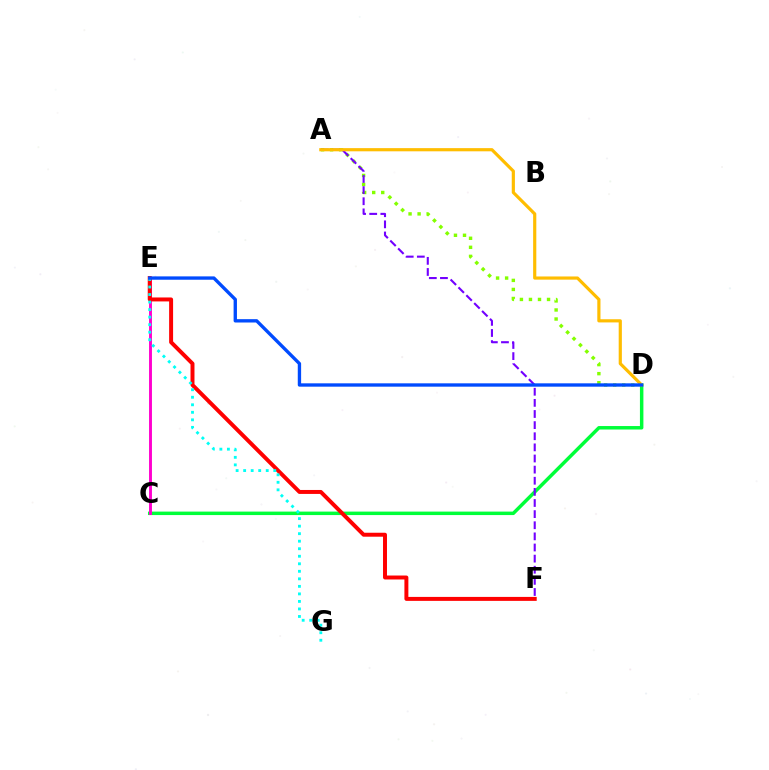{('C', 'D'): [{'color': '#00ff39', 'line_style': 'solid', 'thickness': 2.5}], ('C', 'E'): [{'color': '#ff00cf', 'line_style': 'solid', 'thickness': 2.09}], ('A', 'D'): [{'color': '#84ff00', 'line_style': 'dotted', 'thickness': 2.46}, {'color': '#ffbd00', 'line_style': 'solid', 'thickness': 2.29}], ('E', 'F'): [{'color': '#ff0000', 'line_style': 'solid', 'thickness': 2.85}], ('E', 'G'): [{'color': '#00fff6', 'line_style': 'dotted', 'thickness': 2.05}], ('A', 'F'): [{'color': '#7200ff', 'line_style': 'dashed', 'thickness': 1.51}], ('D', 'E'): [{'color': '#004bff', 'line_style': 'solid', 'thickness': 2.41}]}